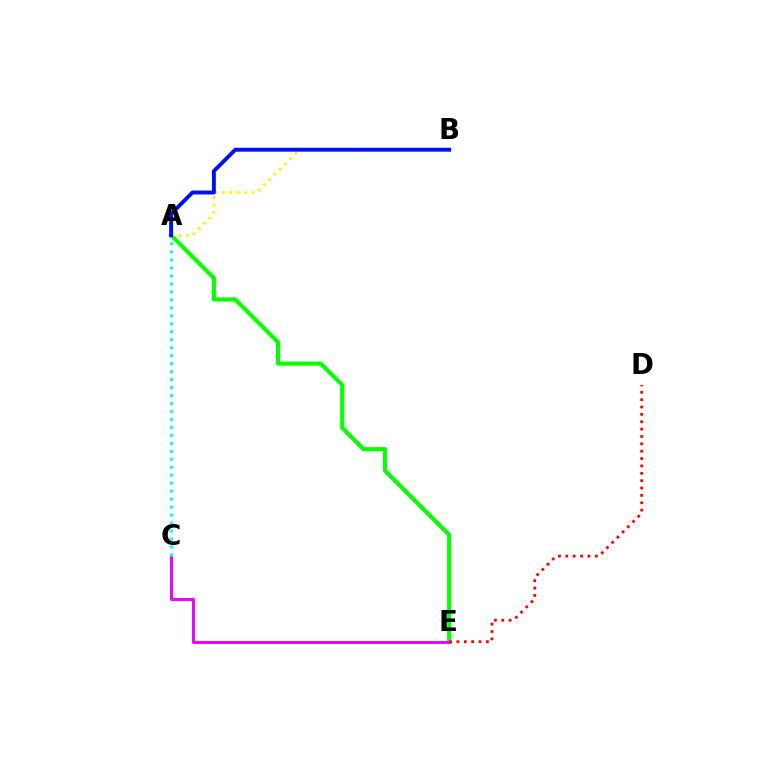{('A', 'E'): [{'color': '#08ff00', 'line_style': 'solid', 'thickness': 2.97}], ('C', 'E'): [{'color': '#ee00ff', 'line_style': 'solid', 'thickness': 2.12}], ('D', 'E'): [{'color': '#ff0000', 'line_style': 'dotted', 'thickness': 2.0}], ('A', 'C'): [{'color': '#00fff6', 'line_style': 'dotted', 'thickness': 2.17}], ('A', 'B'): [{'color': '#fcf500', 'line_style': 'dotted', 'thickness': 2.01}, {'color': '#0010ff', 'line_style': 'solid', 'thickness': 2.82}]}